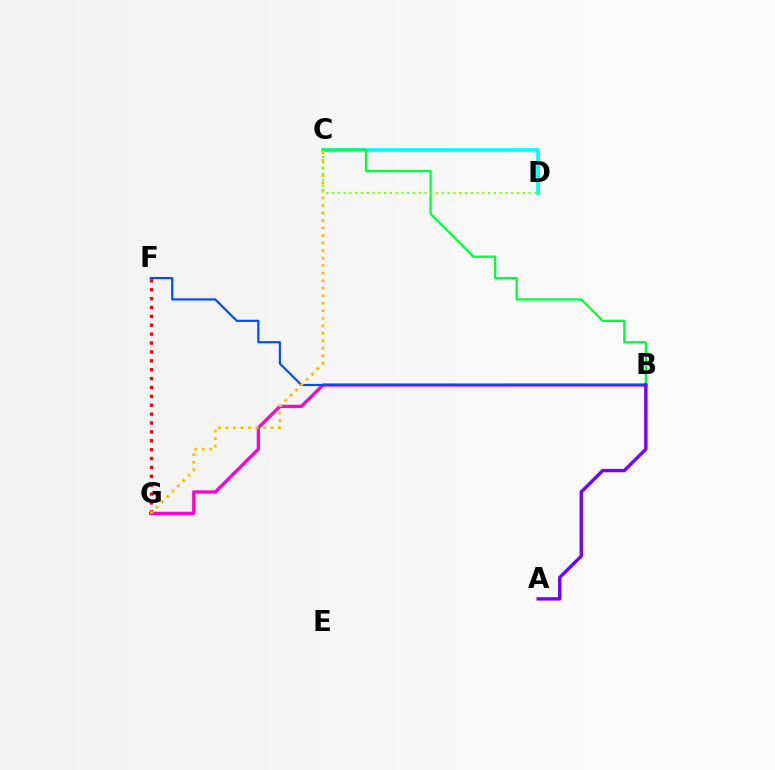{('F', 'G'): [{'color': '#ff0000', 'line_style': 'dotted', 'thickness': 2.41}], ('C', 'D'): [{'color': '#00fff6', 'line_style': 'solid', 'thickness': 2.63}, {'color': '#84ff00', 'line_style': 'dotted', 'thickness': 1.57}], ('B', 'C'): [{'color': '#00ff39', 'line_style': 'solid', 'thickness': 1.64}], ('B', 'G'): [{'color': '#ff00cf', 'line_style': 'solid', 'thickness': 2.35}], ('B', 'F'): [{'color': '#004bff', 'line_style': 'solid', 'thickness': 1.56}], ('C', 'G'): [{'color': '#ffbd00', 'line_style': 'dotted', 'thickness': 2.04}], ('A', 'B'): [{'color': '#7200ff', 'line_style': 'solid', 'thickness': 2.44}]}